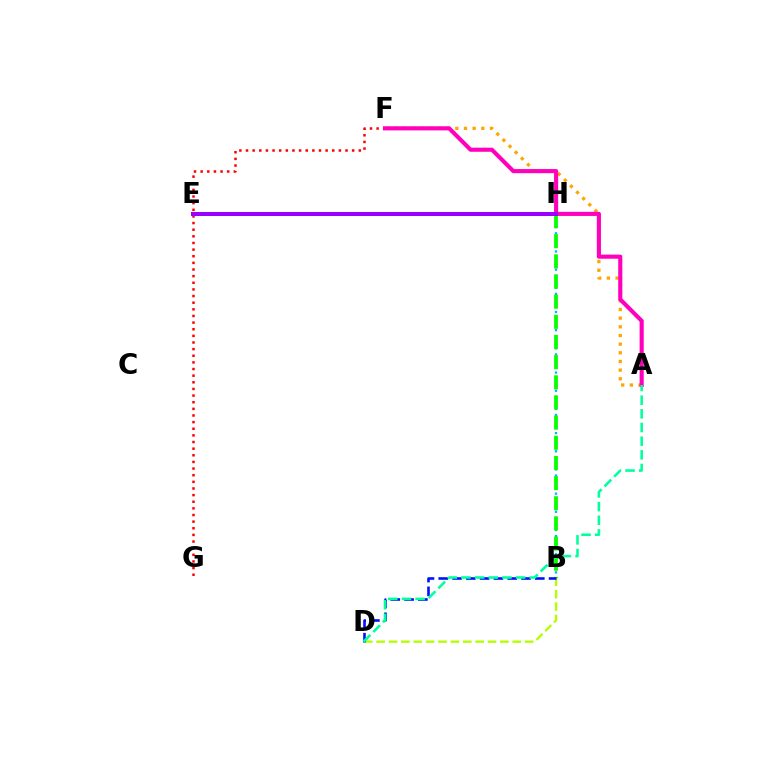{('A', 'F'): [{'color': '#ffa500', 'line_style': 'dotted', 'thickness': 2.35}, {'color': '#ff00bd', 'line_style': 'solid', 'thickness': 2.96}], ('B', 'H'): [{'color': '#00b5ff', 'line_style': 'dotted', 'thickness': 1.65}, {'color': '#08ff00', 'line_style': 'dashed', 'thickness': 2.74}], ('B', 'D'): [{'color': '#b3ff00', 'line_style': 'dashed', 'thickness': 1.68}, {'color': '#0010ff', 'line_style': 'dashed', 'thickness': 1.87}], ('F', 'G'): [{'color': '#ff0000', 'line_style': 'dotted', 'thickness': 1.8}], ('A', 'D'): [{'color': '#00ff9d', 'line_style': 'dashed', 'thickness': 1.86}], ('E', 'H'): [{'color': '#9b00ff', 'line_style': 'solid', 'thickness': 2.87}]}